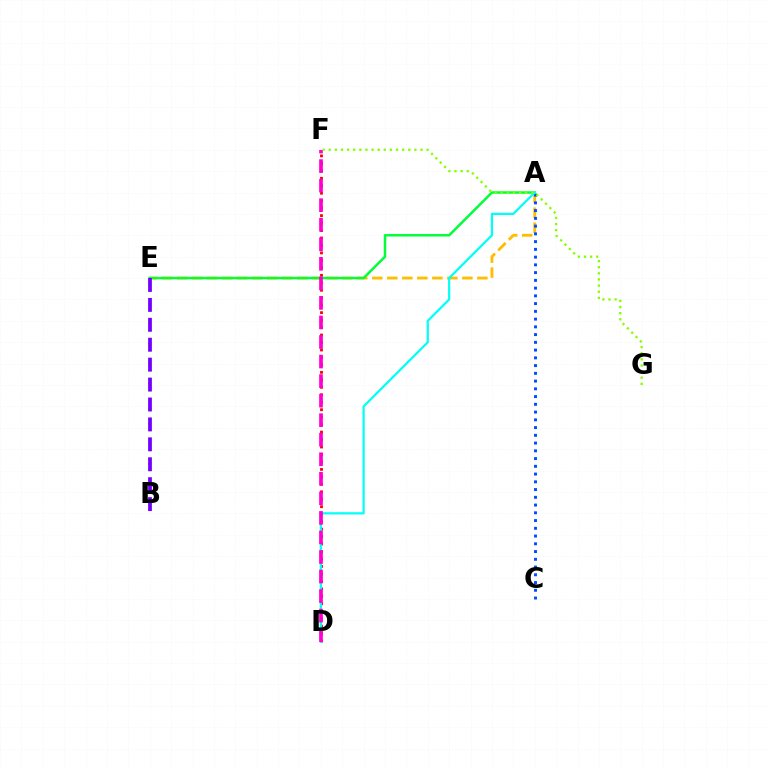{('A', 'E'): [{'color': '#ffbd00', 'line_style': 'dashed', 'thickness': 2.04}, {'color': '#00ff39', 'line_style': 'solid', 'thickness': 1.8}], ('A', 'C'): [{'color': '#004bff', 'line_style': 'dotted', 'thickness': 2.11}], ('D', 'F'): [{'color': '#ff0000', 'line_style': 'dotted', 'thickness': 2.03}, {'color': '#ff00cf', 'line_style': 'dashed', 'thickness': 2.66}], ('A', 'D'): [{'color': '#00fff6', 'line_style': 'solid', 'thickness': 1.6}], ('F', 'G'): [{'color': '#84ff00', 'line_style': 'dotted', 'thickness': 1.66}], ('B', 'E'): [{'color': '#7200ff', 'line_style': 'dashed', 'thickness': 2.71}]}